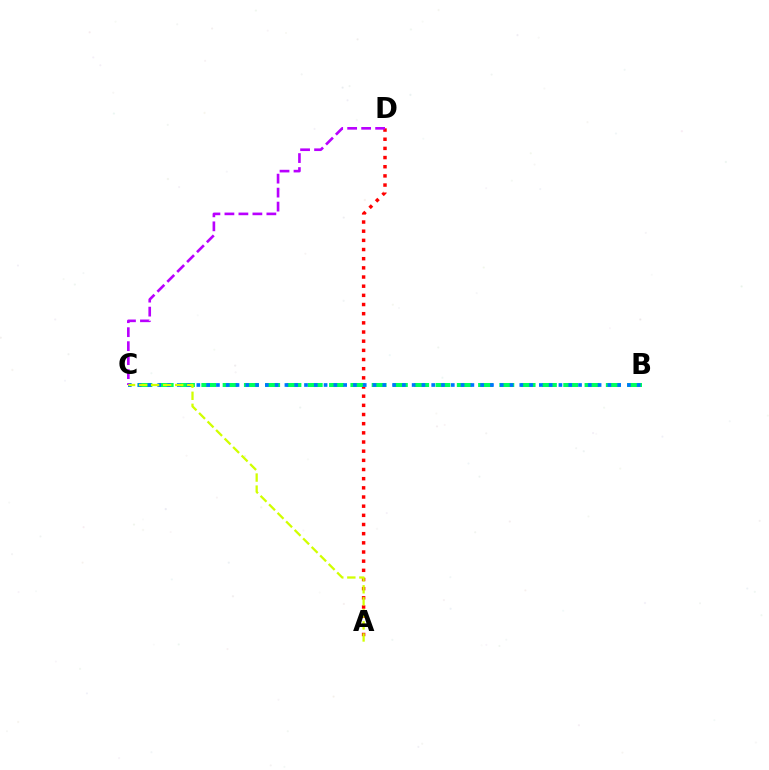{('A', 'D'): [{'color': '#ff0000', 'line_style': 'dotted', 'thickness': 2.49}], ('B', 'C'): [{'color': '#00ff5c', 'line_style': 'dashed', 'thickness': 2.89}, {'color': '#0074ff', 'line_style': 'dotted', 'thickness': 2.66}], ('C', 'D'): [{'color': '#b900ff', 'line_style': 'dashed', 'thickness': 1.9}], ('A', 'C'): [{'color': '#d1ff00', 'line_style': 'dashed', 'thickness': 1.64}]}